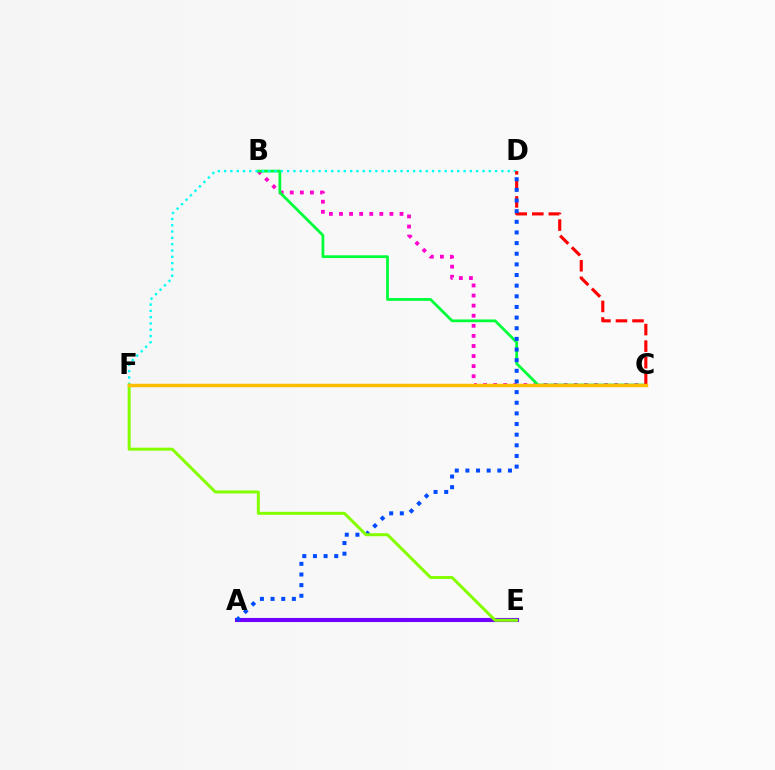{('B', 'C'): [{'color': '#ff00cf', 'line_style': 'dotted', 'thickness': 2.74}, {'color': '#00ff39', 'line_style': 'solid', 'thickness': 2.0}], ('A', 'E'): [{'color': '#7200ff', 'line_style': 'solid', 'thickness': 2.95}], ('D', 'F'): [{'color': '#00fff6', 'line_style': 'dotted', 'thickness': 1.71}], ('C', 'D'): [{'color': '#ff0000', 'line_style': 'dashed', 'thickness': 2.25}], ('A', 'D'): [{'color': '#004bff', 'line_style': 'dotted', 'thickness': 2.89}], ('E', 'F'): [{'color': '#84ff00', 'line_style': 'solid', 'thickness': 2.15}], ('C', 'F'): [{'color': '#ffbd00', 'line_style': 'solid', 'thickness': 2.5}]}